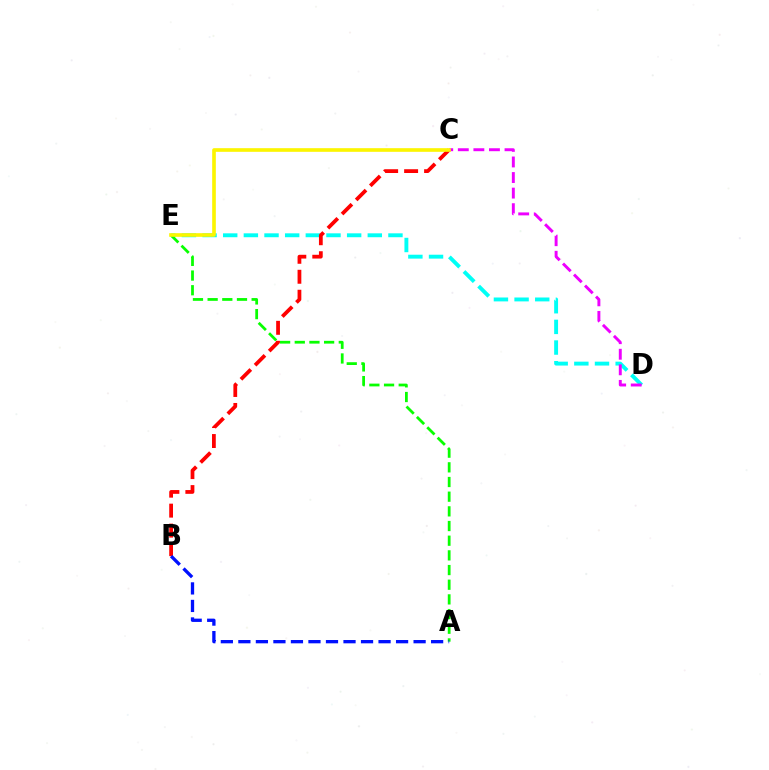{('D', 'E'): [{'color': '#00fff6', 'line_style': 'dashed', 'thickness': 2.81}], ('A', 'E'): [{'color': '#08ff00', 'line_style': 'dashed', 'thickness': 1.99}], ('C', 'D'): [{'color': '#ee00ff', 'line_style': 'dashed', 'thickness': 2.12}], ('B', 'C'): [{'color': '#ff0000', 'line_style': 'dashed', 'thickness': 2.71}], ('C', 'E'): [{'color': '#fcf500', 'line_style': 'solid', 'thickness': 2.62}], ('A', 'B'): [{'color': '#0010ff', 'line_style': 'dashed', 'thickness': 2.38}]}